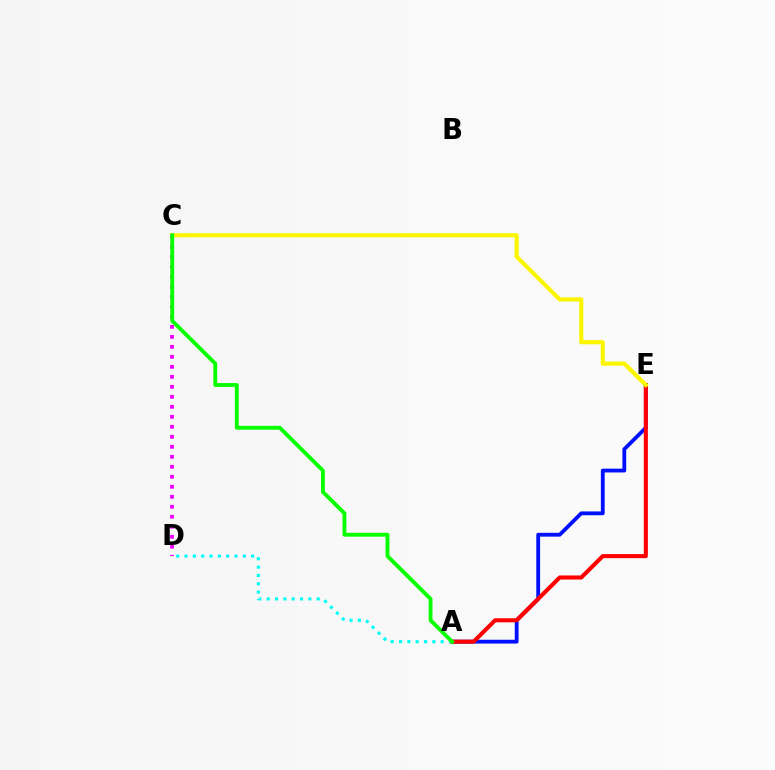{('A', 'E'): [{'color': '#0010ff', 'line_style': 'solid', 'thickness': 2.74}, {'color': '#ff0000', 'line_style': 'solid', 'thickness': 2.94}], ('C', 'E'): [{'color': '#fcf500', 'line_style': 'solid', 'thickness': 2.99}], ('C', 'D'): [{'color': '#ee00ff', 'line_style': 'dotted', 'thickness': 2.72}], ('A', 'D'): [{'color': '#00fff6', 'line_style': 'dotted', 'thickness': 2.26}], ('A', 'C'): [{'color': '#08ff00', 'line_style': 'solid', 'thickness': 2.78}]}